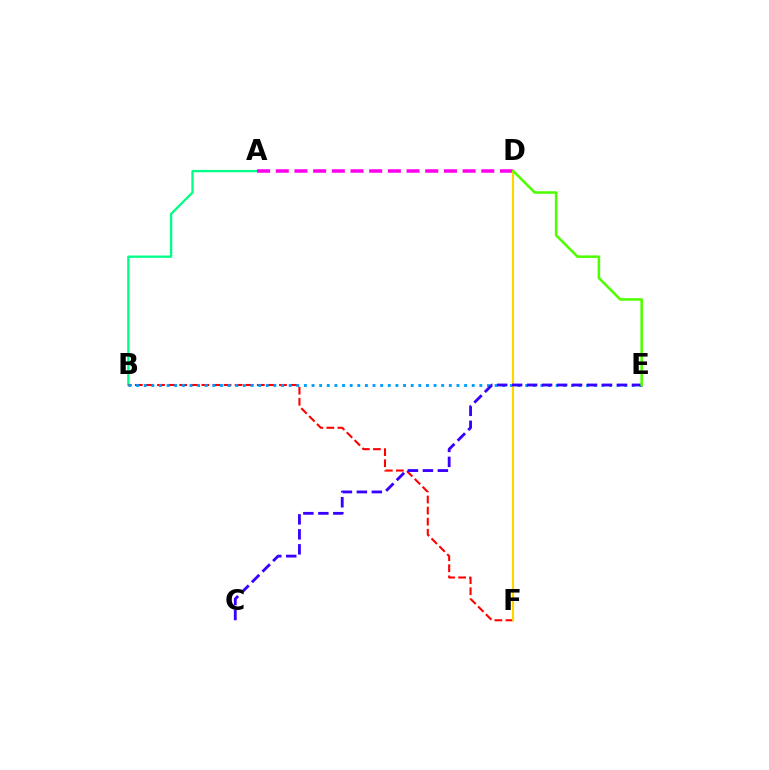{('A', 'B'): [{'color': '#00ff86', 'line_style': 'solid', 'thickness': 1.66}], ('A', 'D'): [{'color': '#ff00ed', 'line_style': 'dashed', 'thickness': 2.54}], ('B', 'F'): [{'color': '#ff0000', 'line_style': 'dashed', 'thickness': 1.51}], ('B', 'E'): [{'color': '#009eff', 'line_style': 'dotted', 'thickness': 2.07}], ('D', 'F'): [{'color': '#ffd500', 'line_style': 'solid', 'thickness': 1.55}], ('C', 'E'): [{'color': '#3700ff', 'line_style': 'dashed', 'thickness': 2.03}], ('D', 'E'): [{'color': '#4fff00', 'line_style': 'solid', 'thickness': 1.83}]}